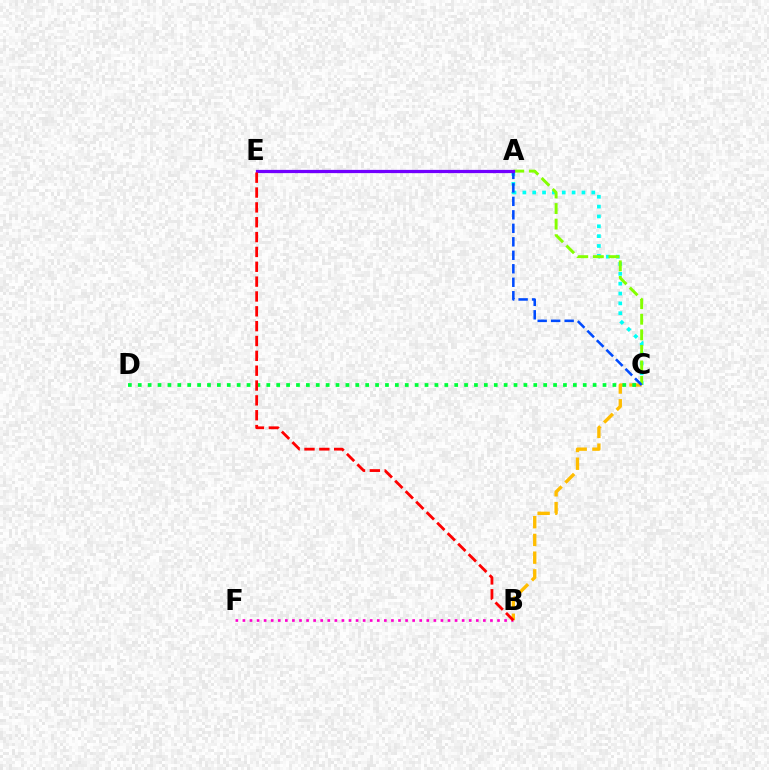{('A', 'C'): [{'color': '#00fff6', 'line_style': 'dotted', 'thickness': 2.68}, {'color': '#84ff00', 'line_style': 'dashed', 'thickness': 2.11}, {'color': '#004bff', 'line_style': 'dashed', 'thickness': 1.83}], ('B', 'C'): [{'color': '#ffbd00', 'line_style': 'dashed', 'thickness': 2.41}], ('B', 'F'): [{'color': '#ff00cf', 'line_style': 'dotted', 'thickness': 1.92}], ('C', 'D'): [{'color': '#00ff39', 'line_style': 'dotted', 'thickness': 2.69}], ('A', 'E'): [{'color': '#7200ff', 'line_style': 'solid', 'thickness': 2.33}], ('B', 'E'): [{'color': '#ff0000', 'line_style': 'dashed', 'thickness': 2.02}]}